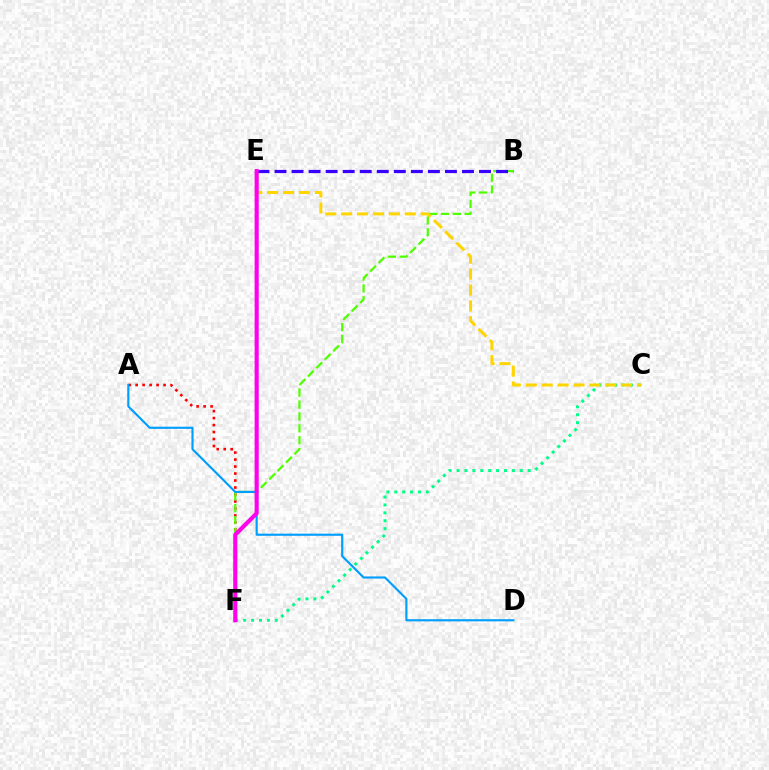{('A', 'F'): [{'color': '#ff0000', 'line_style': 'dotted', 'thickness': 1.9}], ('B', 'F'): [{'color': '#4fff00', 'line_style': 'dashed', 'thickness': 1.62}], ('C', 'F'): [{'color': '#00ff86', 'line_style': 'dotted', 'thickness': 2.15}], ('C', 'E'): [{'color': '#ffd500', 'line_style': 'dashed', 'thickness': 2.16}], ('B', 'E'): [{'color': '#3700ff', 'line_style': 'dashed', 'thickness': 2.32}], ('A', 'D'): [{'color': '#009eff', 'line_style': 'solid', 'thickness': 1.55}], ('E', 'F'): [{'color': '#ff00ed', 'line_style': 'solid', 'thickness': 2.96}]}